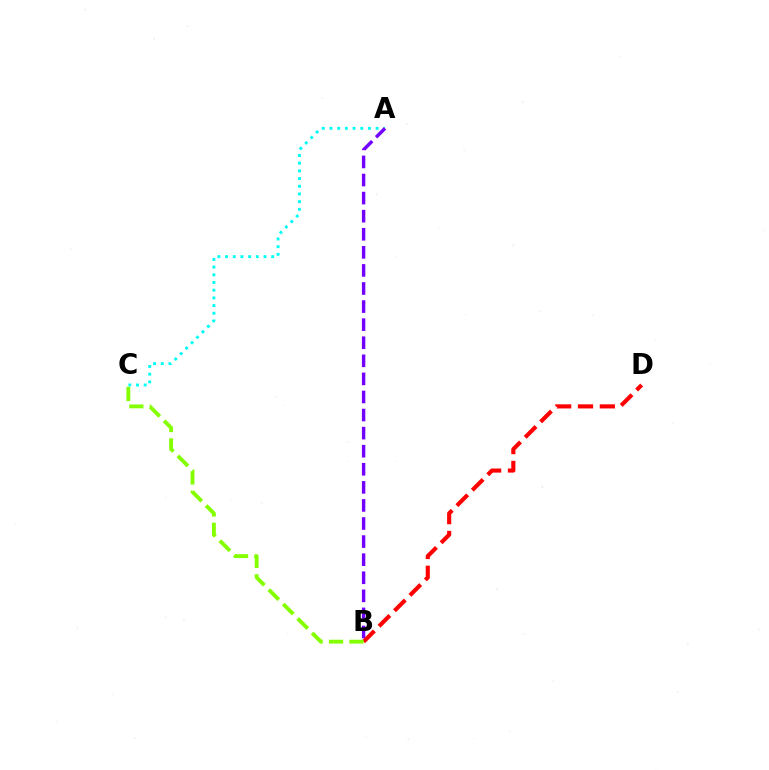{('A', 'C'): [{'color': '#00fff6', 'line_style': 'dotted', 'thickness': 2.09}], ('A', 'B'): [{'color': '#7200ff', 'line_style': 'dashed', 'thickness': 2.46}], ('B', 'D'): [{'color': '#ff0000', 'line_style': 'dashed', 'thickness': 2.97}], ('B', 'C'): [{'color': '#84ff00', 'line_style': 'dashed', 'thickness': 2.78}]}